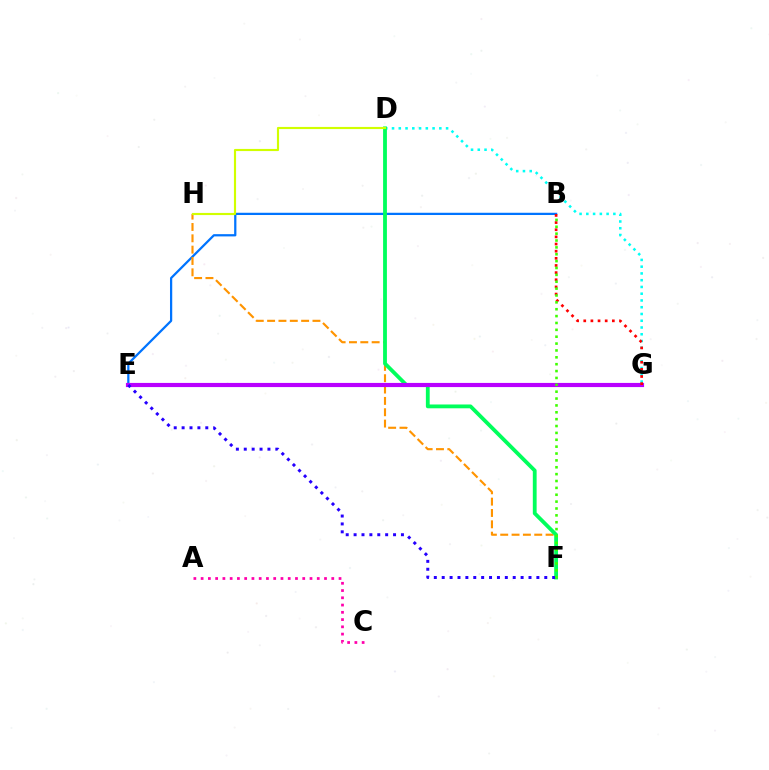{('D', 'G'): [{'color': '#00fff6', 'line_style': 'dotted', 'thickness': 1.84}], ('B', 'E'): [{'color': '#0074ff', 'line_style': 'solid', 'thickness': 1.62}], ('F', 'H'): [{'color': '#ff9400', 'line_style': 'dashed', 'thickness': 1.54}], ('D', 'F'): [{'color': '#00ff5c', 'line_style': 'solid', 'thickness': 2.74}], ('A', 'C'): [{'color': '#ff00ac', 'line_style': 'dotted', 'thickness': 1.97}], ('E', 'G'): [{'color': '#b900ff', 'line_style': 'solid', 'thickness': 2.99}], ('B', 'G'): [{'color': '#ff0000', 'line_style': 'dotted', 'thickness': 1.94}], ('E', 'F'): [{'color': '#2500ff', 'line_style': 'dotted', 'thickness': 2.14}], ('D', 'H'): [{'color': '#d1ff00', 'line_style': 'solid', 'thickness': 1.55}], ('B', 'F'): [{'color': '#3dff00', 'line_style': 'dotted', 'thickness': 1.87}]}